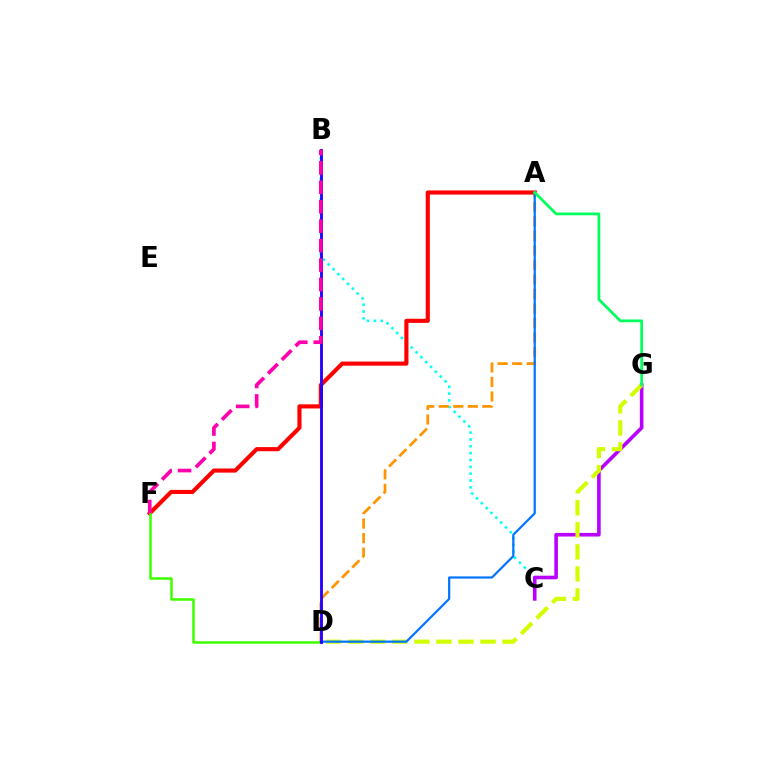{('B', 'C'): [{'color': '#00fff6', 'line_style': 'dotted', 'thickness': 1.86}], ('C', 'G'): [{'color': '#b900ff', 'line_style': 'solid', 'thickness': 2.6}], ('A', 'F'): [{'color': '#ff0000', 'line_style': 'solid', 'thickness': 2.97}], ('D', 'G'): [{'color': '#d1ff00', 'line_style': 'dashed', 'thickness': 2.99}], ('D', 'F'): [{'color': '#3dff00', 'line_style': 'solid', 'thickness': 1.82}], ('A', 'D'): [{'color': '#ff9400', 'line_style': 'dashed', 'thickness': 1.97}, {'color': '#0074ff', 'line_style': 'solid', 'thickness': 1.59}], ('B', 'D'): [{'color': '#2500ff', 'line_style': 'solid', 'thickness': 2.05}], ('A', 'G'): [{'color': '#00ff5c', 'line_style': 'solid', 'thickness': 1.99}], ('B', 'F'): [{'color': '#ff00ac', 'line_style': 'dashed', 'thickness': 2.64}]}